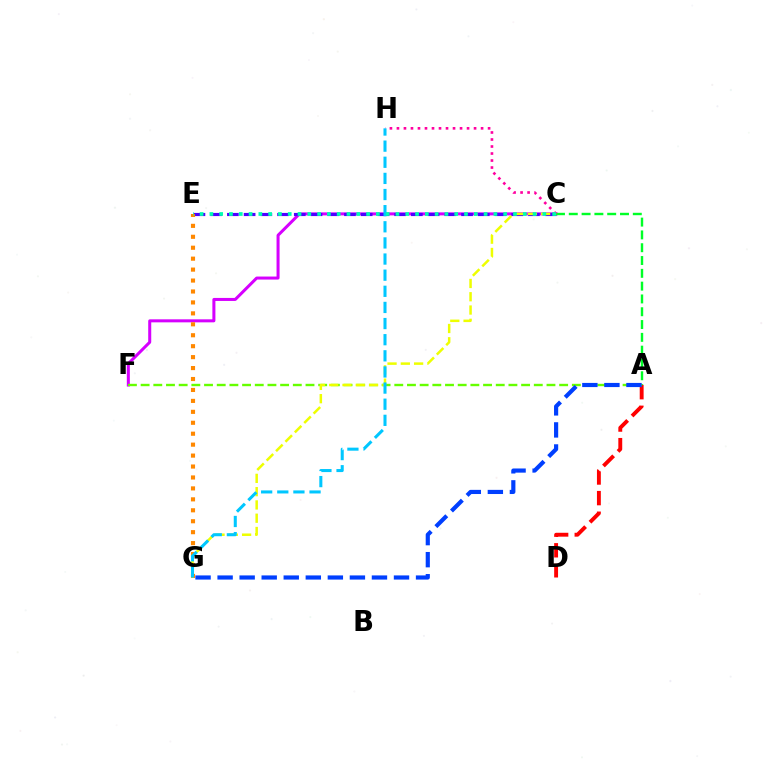{('C', 'F'): [{'color': '#d600ff', 'line_style': 'solid', 'thickness': 2.18}], ('C', 'E'): [{'color': '#4f00ff', 'line_style': 'dashed', 'thickness': 2.27}, {'color': '#00ffaf', 'line_style': 'dotted', 'thickness': 2.66}], ('A', 'C'): [{'color': '#00ff27', 'line_style': 'dashed', 'thickness': 1.74}], ('E', 'G'): [{'color': '#ff8800', 'line_style': 'dotted', 'thickness': 2.97}], ('A', 'D'): [{'color': '#ff0000', 'line_style': 'dashed', 'thickness': 2.8}], ('A', 'F'): [{'color': '#66ff00', 'line_style': 'dashed', 'thickness': 1.72}], ('C', 'G'): [{'color': '#eeff00', 'line_style': 'dashed', 'thickness': 1.8}], ('C', 'H'): [{'color': '#ff00a0', 'line_style': 'dotted', 'thickness': 1.9}], ('A', 'G'): [{'color': '#003fff', 'line_style': 'dashed', 'thickness': 3.0}], ('G', 'H'): [{'color': '#00c7ff', 'line_style': 'dashed', 'thickness': 2.19}]}